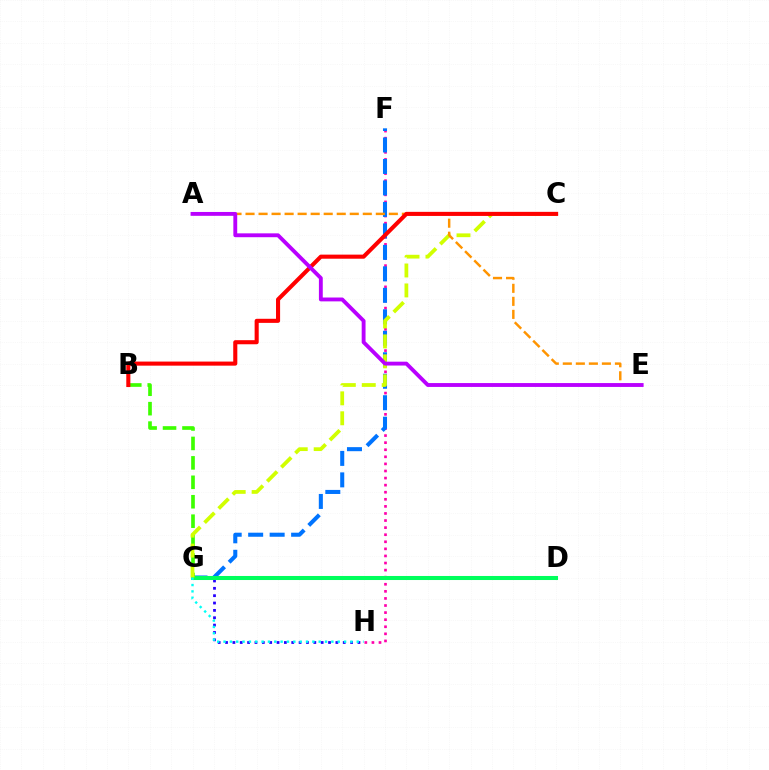{('F', 'H'): [{'color': '#ff00ac', 'line_style': 'dotted', 'thickness': 1.92}], ('F', 'G'): [{'color': '#0074ff', 'line_style': 'dashed', 'thickness': 2.92}], ('G', 'H'): [{'color': '#2500ff', 'line_style': 'dotted', 'thickness': 2.0}, {'color': '#00fff6', 'line_style': 'dotted', 'thickness': 1.72}], ('D', 'G'): [{'color': '#00ff5c', 'line_style': 'solid', 'thickness': 2.91}], ('B', 'G'): [{'color': '#3dff00', 'line_style': 'dashed', 'thickness': 2.64}], ('C', 'G'): [{'color': '#d1ff00', 'line_style': 'dashed', 'thickness': 2.71}], ('A', 'E'): [{'color': '#ff9400', 'line_style': 'dashed', 'thickness': 1.77}, {'color': '#b900ff', 'line_style': 'solid', 'thickness': 2.78}], ('B', 'C'): [{'color': '#ff0000', 'line_style': 'solid', 'thickness': 2.94}]}